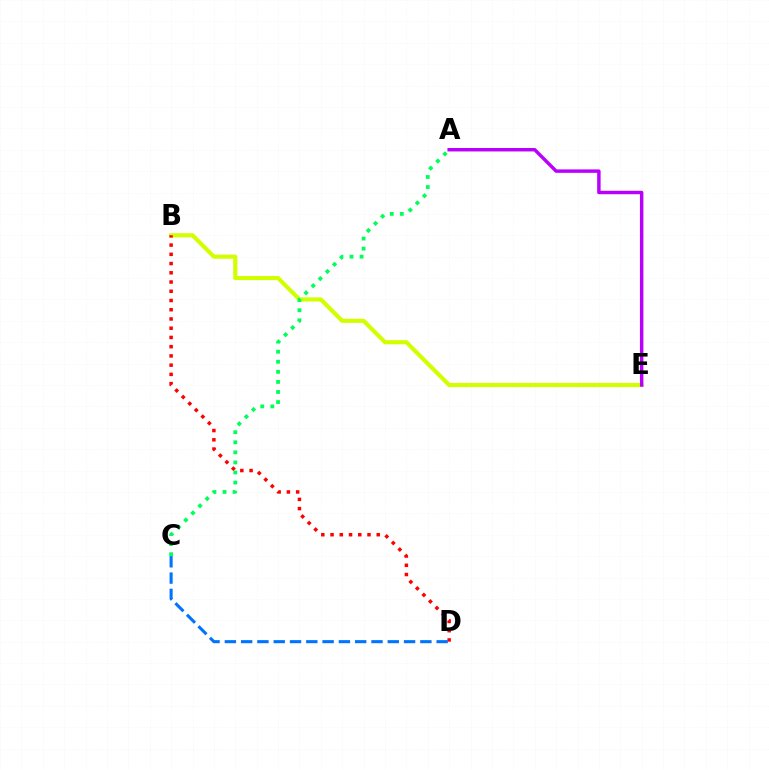{('B', 'E'): [{'color': '#d1ff00', 'line_style': 'solid', 'thickness': 2.98}], ('B', 'D'): [{'color': '#ff0000', 'line_style': 'dotted', 'thickness': 2.51}], ('A', 'C'): [{'color': '#00ff5c', 'line_style': 'dotted', 'thickness': 2.74}], ('A', 'E'): [{'color': '#b900ff', 'line_style': 'solid', 'thickness': 2.48}], ('C', 'D'): [{'color': '#0074ff', 'line_style': 'dashed', 'thickness': 2.21}]}